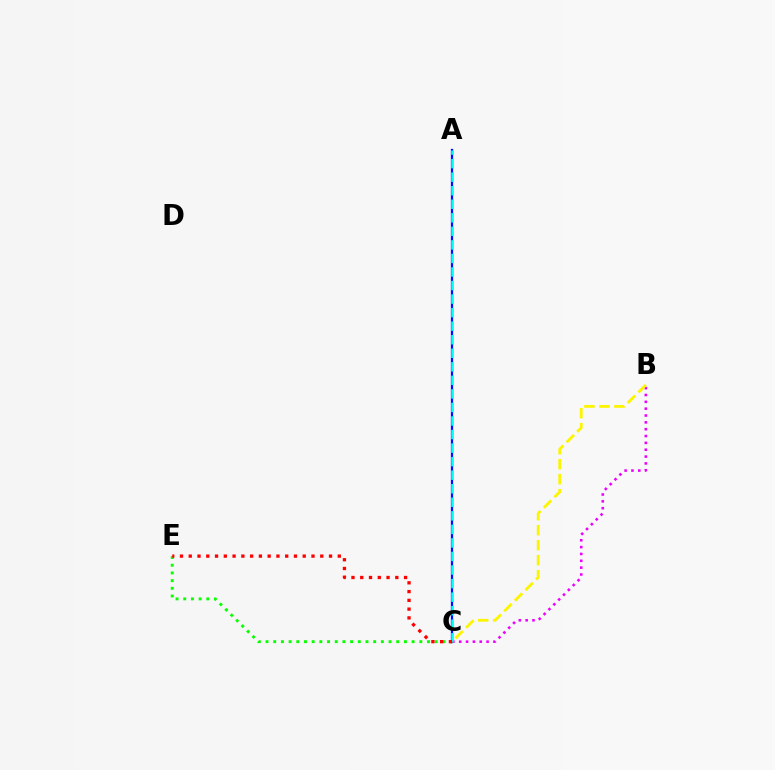{('C', 'E'): [{'color': '#08ff00', 'line_style': 'dotted', 'thickness': 2.09}, {'color': '#ff0000', 'line_style': 'dotted', 'thickness': 2.38}], ('B', 'C'): [{'color': '#ee00ff', 'line_style': 'dotted', 'thickness': 1.86}, {'color': '#fcf500', 'line_style': 'dashed', 'thickness': 2.04}], ('A', 'C'): [{'color': '#0010ff', 'line_style': 'solid', 'thickness': 1.64}, {'color': '#00fff6', 'line_style': 'dashed', 'thickness': 1.84}]}